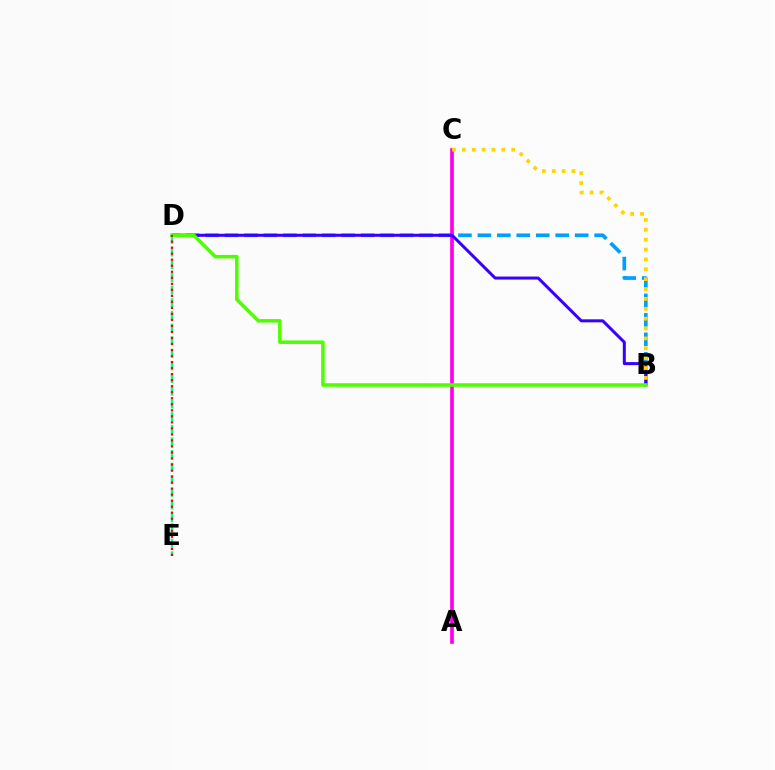{('B', 'D'): [{'color': '#009eff', 'line_style': 'dashed', 'thickness': 2.64}, {'color': '#3700ff', 'line_style': 'solid', 'thickness': 2.17}, {'color': '#4fff00', 'line_style': 'solid', 'thickness': 2.55}], ('A', 'C'): [{'color': '#ff00ed', 'line_style': 'solid', 'thickness': 2.67}], ('D', 'E'): [{'color': '#00ff86', 'line_style': 'dashed', 'thickness': 1.72}, {'color': '#ff0000', 'line_style': 'dotted', 'thickness': 1.64}], ('B', 'C'): [{'color': '#ffd500', 'line_style': 'dotted', 'thickness': 2.68}]}